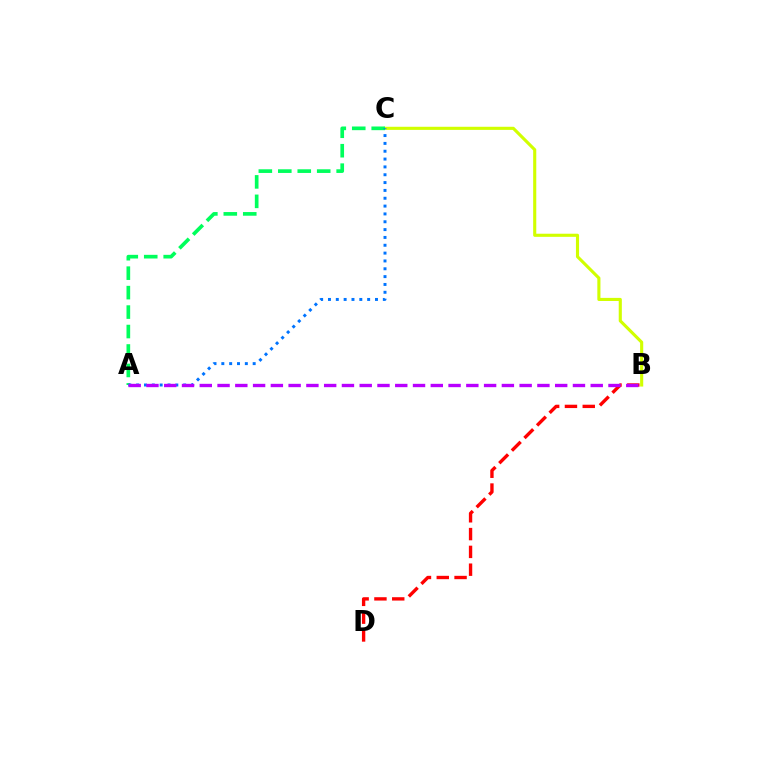{('B', 'D'): [{'color': '#ff0000', 'line_style': 'dashed', 'thickness': 2.42}], ('B', 'C'): [{'color': '#d1ff00', 'line_style': 'solid', 'thickness': 2.24}], ('A', 'C'): [{'color': '#00ff5c', 'line_style': 'dashed', 'thickness': 2.64}, {'color': '#0074ff', 'line_style': 'dotted', 'thickness': 2.13}], ('A', 'B'): [{'color': '#b900ff', 'line_style': 'dashed', 'thickness': 2.41}]}